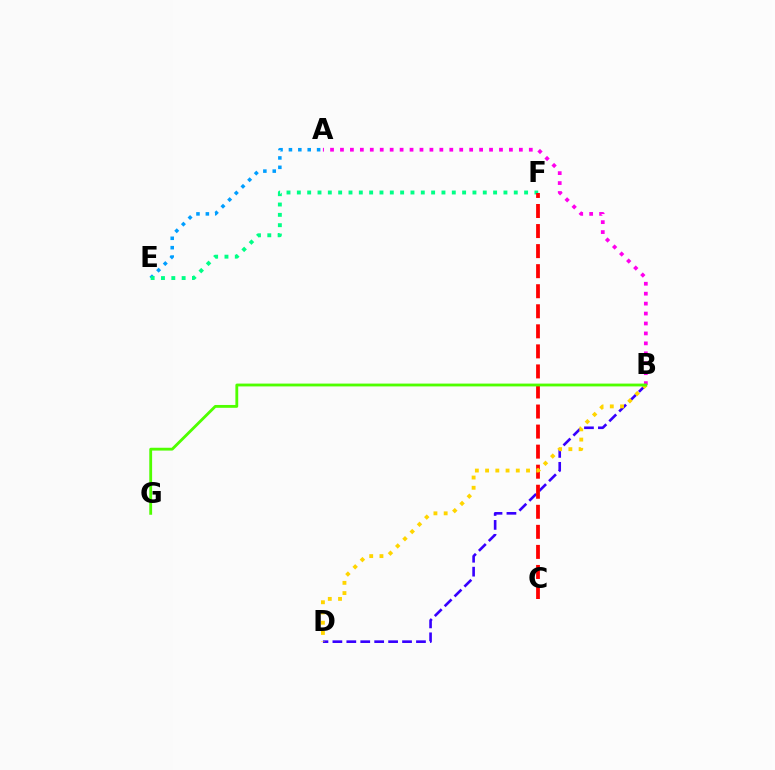{('A', 'B'): [{'color': '#ff00ed', 'line_style': 'dotted', 'thickness': 2.7}], ('B', 'D'): [{'color': '#3700ff', 'line_style': 'dashed', 'thickness': 1.89}, {'color': '#ffd500', 'line_style': 'dotted', 'thickness': 2.78}], ('A', 'E'): [{'color': '#009eff', 'line_style': 'dotted', 'thickness': 2.55}], ('E', 'F'): [{'color': '#00ff86', 'line_style': 'dotted', 'thickness': 2.81}], ('C', 'F'): [{'color': '#ff0000', 'line_style': 'dashed', 'thickness': 2.72}], ('B', 'G'): [{'color': '#4fff00', 'line_style': 'solid', 'thickness': 2.04}]}